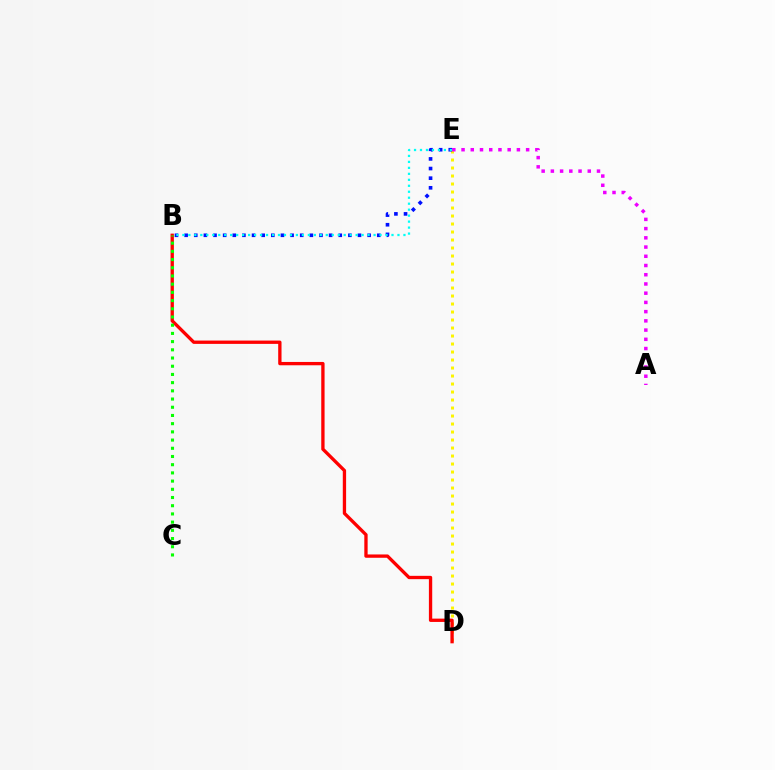{('D', 'E'): [{'color': '#fcf500', 'line_style': 'dotted', 'thickness': 2.17}], ('A', 'E'): [{'color': '#ee00ff', 'line_style': 'dotted', 'thickness': 2.51}], ('B', 'E'): [{'color': '#0010ff', 'line_style': 'dotted', 'thickness': 2.62}, {'color': '#00fff6', 'line_style': 'dotted', 'thickness': 1.62}], ('B', 'D'): [{'color': '#ff0000', 'line_style': 'solid', 'thickness': 2.39}], ('B', 'C'): [{'color': '#08ff00', 'line_style': 'dotted', 'thickness': 2.23}]}